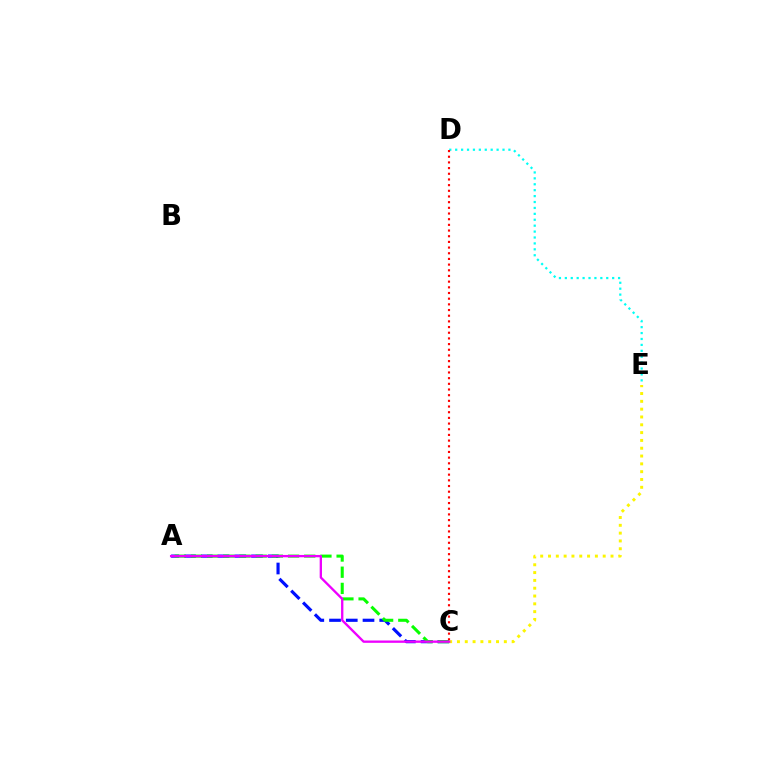{('A', 'C'): [{'color': '#0010ff', 'line_style': 'dashed', 'thickness': 2.27}, {'color': '#08ff00', 'line_style': 'dashed', 'thickness': 2.2}, {'color': '#ee00ff', 'line_style': 'solid', 'thickness': 1.67}], ('D', 'E'): [{'color': '#00fff6', 'line_style': 'dotted', 'thickness': 1.61}], ('C', 'D'): [{'color': '#ff0000', 'line_style': 'dotted', 'thickness': 1.54}], ('C', 'E'): [{'color': '#fcf500', 'line_style': 'dotted', 'thickness': 2.12}]}